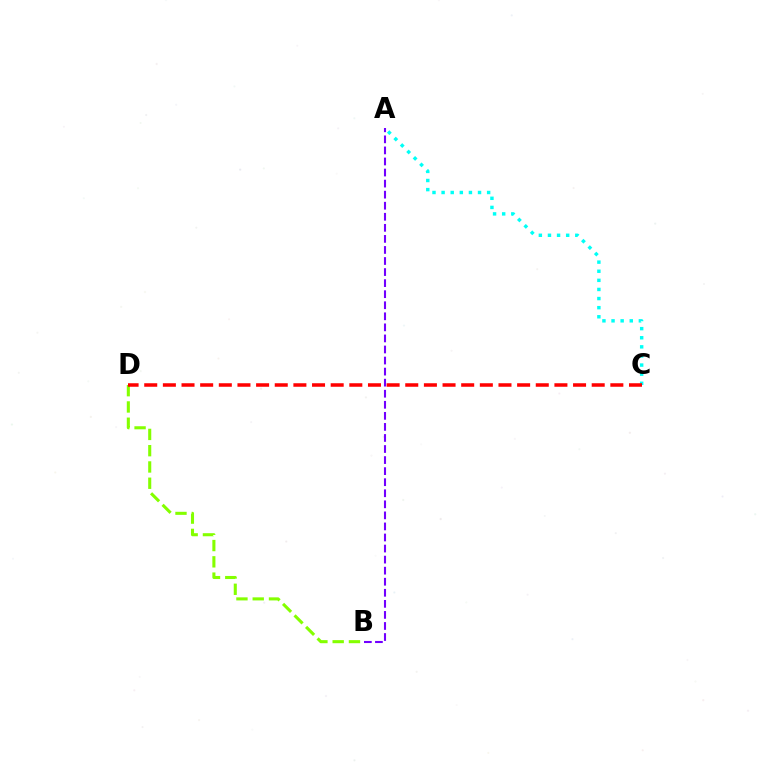{('A', 'B'): [{'color': '#7200ff', 'line_style': 'dashed', 'thickness': 1.5}], ('B', 'D'): [{'color': '#84ff00', 'line_style': 'dashed', 'thickness': 2.21}], ('A', 'C'): [{'color': '#00fff6', 'line_style': 'dotted', 'thickness': 2.47}], ('C', 'D'): [{'color': '#ff0000', 'line_style': 'dashed', 'thickness': 2.53}]}